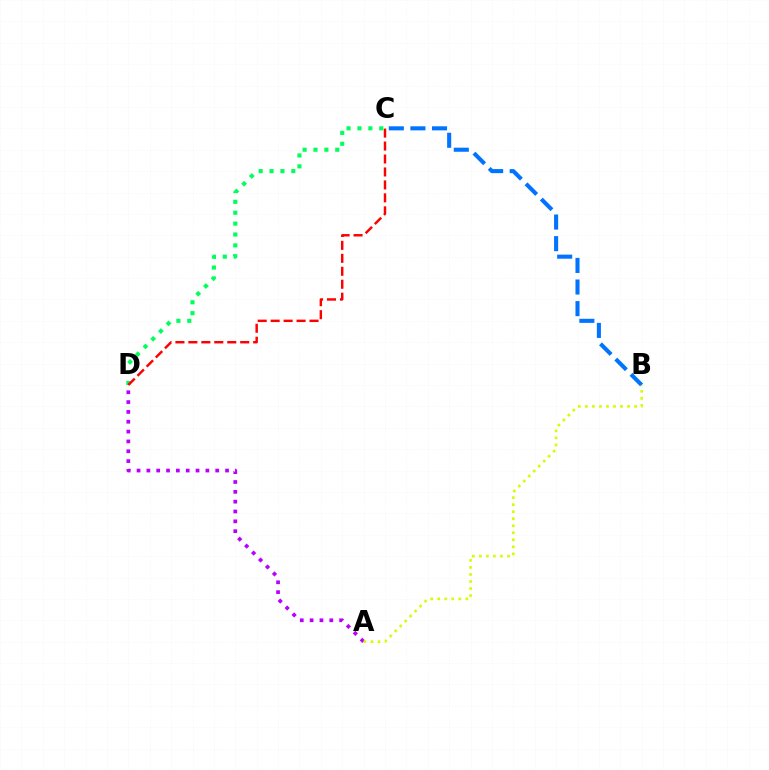{('C', 'D'): [{'color': '#00ff5c', 'line_style': 'dotted', 'thickness': 2.96}, {'color': '#ff0000', 'line_style': 'dashed', 'thickness': 1.76}], ('A', 'D'): [{'color': '#b900ff', 'line_style': 'dotted', 'thickness': 2.67}], ('B', 'C'): [{'color': '#0074ff', 'line_style': 'dashed', 'thickness': 2.93}], ('A', 'B'): [{'color': '#d1ff00', 'line_style': 'dotted', 'thickness': 1.91}]}